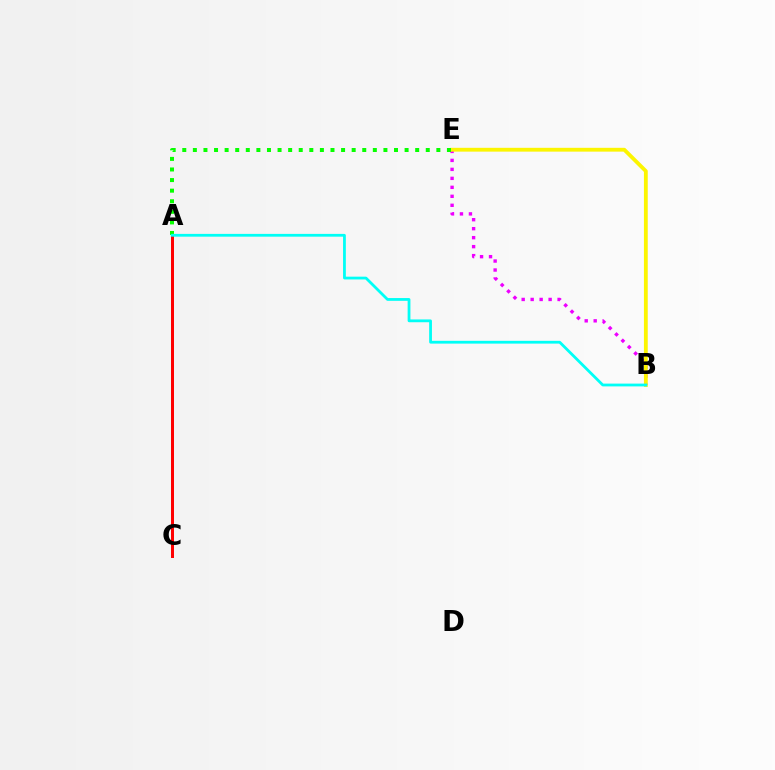{('A', 'C'): [{'color': '#0010ff', 'line_style': 'dotted', 'thickness': 1.84}, {'color': '#ff0000', 'line_style': 'solid', 'thickness': 2.15}], ('B', 'E'): [{'color': '#ee00ff', 'line_style': 'dotted', 'thickness': 2.44}, {'color': '#fcf500', 'line_style': 'solid', 'thickness': 2.75}], ('A', 'E'): [{'color': '#08ff00', 'line_style': 'dotted', 'thickness': 2.88}], ('A', 'B'): [{'color': '#00fff6', 'line_style': 'solid', 'thickness': 2.01}]}